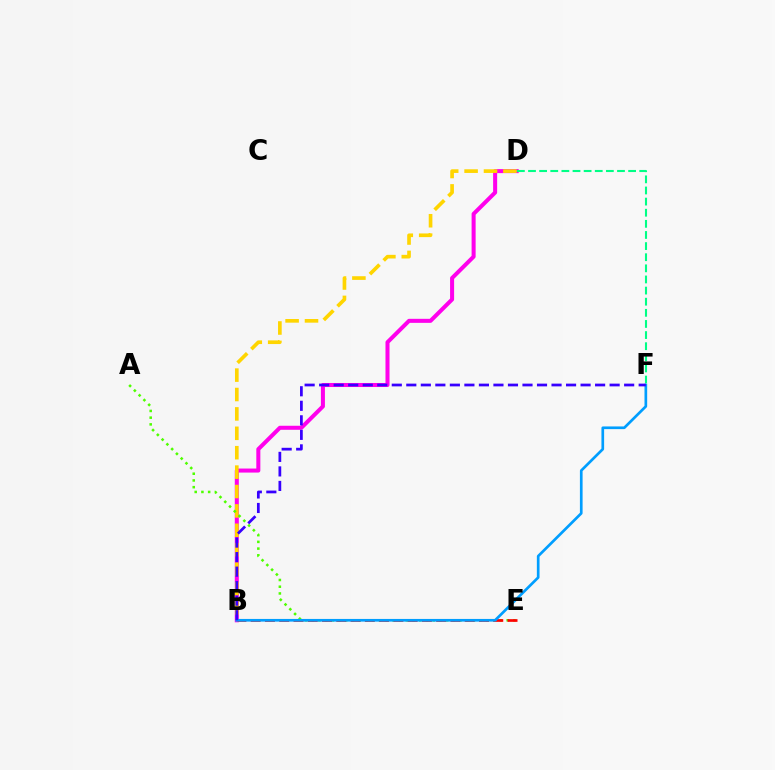{('B', 'D'): [{'color': '#ff00ed', 'line_style': 'solid', 'thickness': 2.9}, {'color': '#ffd500', 'line_style': 'dashed', 'thickness': 2.64}], ('A', 'E'): [{'color': '#4fff00', 'line_style': 'dotted', 'thickness': 1.83}], ('B', 'E'): [{'color': '#ff0000', 'line_style': 'dashed', 'thickness': 1.94}], ('B', 'F'): [{'color': '#009eff', 'line_style': 'solid', 'thickness': 1.93}, {'color': '#3700ff', 'line_style': 'dashed', 'thickness': 1.97}], ('D', 'F'): [{'color': '#00ff86', 'line_style': 'dashed', 'thickness': 1.51}]}